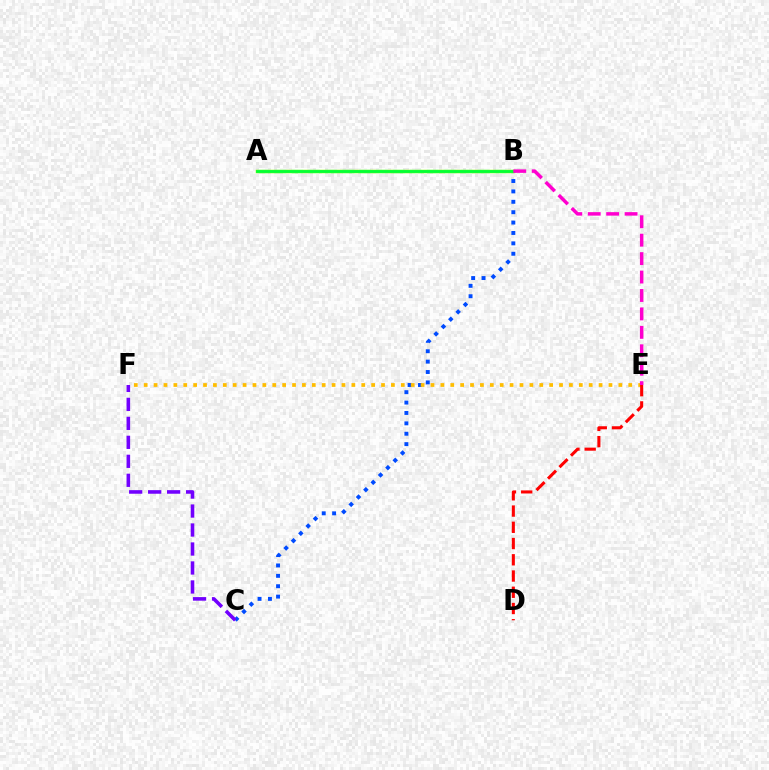{('B', 'C'): [{'color': '#004bff', 'line_style': 'dotted', 'thickness': 2.82}], ('C', 'F'): [{'color': '#7200ff', 'line_style': 'dashed', 'thickness': 2.58}], ('E', 'F'): [{'color': '#ffbd00', 'line_style': 'dotted', 'thickness': 2.69}], ('D', 'E'): [{'color': '#ff0000', 'line_style': 'dashed', 'thickness': 2.21}], ('A', 'B'): [{'color': '#00fff6', 'line_style': 'dashed', 'thickness': 2.3}, {'color': '#84ff00', 'line_style': 'solid', 'thickness': 2.5}, {'color': '#00ff39', 'line_style': 'solid', 'thickness': 1.95}], ('B', 'E'): [{'color': '#ff00cf', 'line_style': 'dashed', 'thickness': 2.5}]}